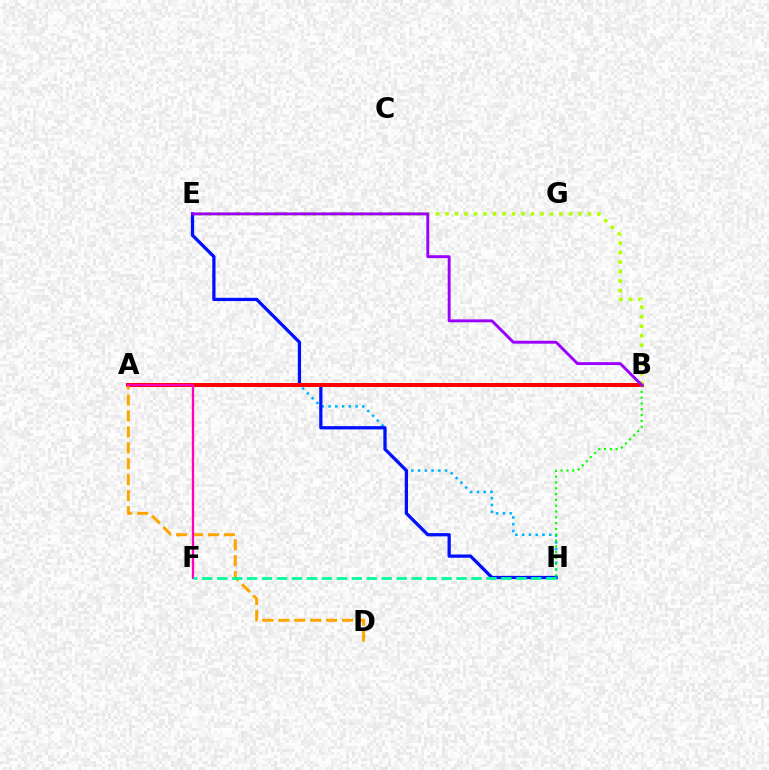{('A', 'H'): [{'color': '#00b5ff', 'line_style': 'dotted', 'thickness': 1.84}], ('E', 'H'): [{'color': '#0010ff', 'line_style': 'solid', 'thickness': 2.35}], ('A', 'B'): [{'color': '#ff0000', 'line_style': 'solid', 'thickness': 2.86}], ('B', 'E'): [{'color': '#b3ff00', 'line_style': 'dotted', 'thickness': 2.58}, {'color': '#9b00ff', 'line_style': 'solid', 'thickness': 2.08}], ('A', 'D'): [{'color': '#ffa500', 'line_style': 'dashed', 'thickness': 2.17}], ('A', 'F'): [{'color': '#ff00bd', 'line_style': 'solid', 'thickness': 1.66}], ('B', 'H'): [{'color': '#08ff00', 'line_style': 'dotted', 'thickness': 1.58}], ('F', 'H'): [{'color': '#00ff9d', 'line_style': 'dashed', 'thickness': 2.03}]}